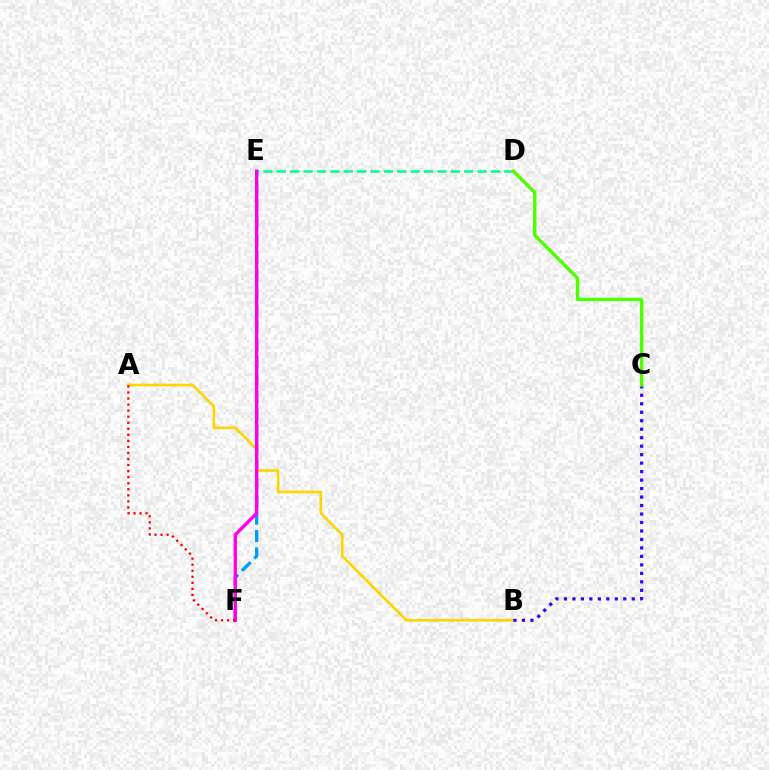{('E', 'F'): [{'color': '#009eff', 'line_style': 'dashed', 'thickness': 2.36}, {'color': '#ff00ed', 'line_style': 'solid', 'thickness': 2.43}], ('A', 'B'): [{'color': '#ffd500', 'line_style': 'solid', 'thickness': 1.87}], ('B', 'C'): [{'color': '#3700ff', 'line_style': 'dotted', 'thickness': 2.3}], ('D', 'E'): [{'color': '#00ff86', 'line_style': 'dashed', 'thickness': 1.82}], ('A', 'F'): [{'color': '#ff0000', 'line_style': 'dotted', 'thickness': 1.64}], ('C', 'D'): [{'color': '#4fff00', 'line_style': 'solid', 'thickness': 2.45}]}